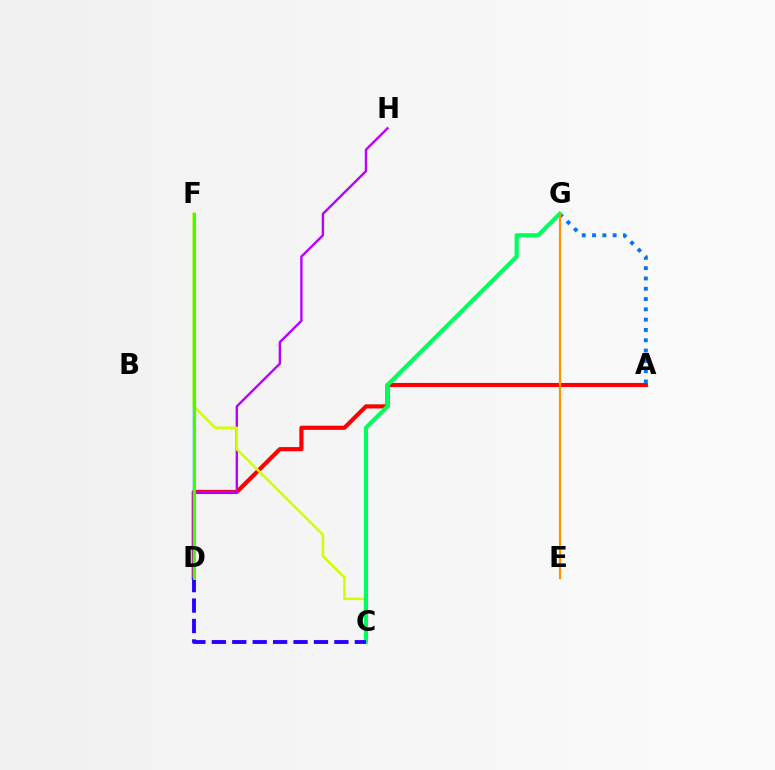{('A', 'D'): [{'color': '#ff0000', 'line_style': 'solid', 'thickness': 2.98}], ('D', 'F'): [{'color': '#ff00ac', 'line_style': 'solid', 'thickness': 1.59}, {'color': '#00fff6', 'line_style': 'solid', 'thickness': 1.75}, {'color': '#3dff00', 'line_style': 'solid', 'thickness': 2.19}], ('D', 'H'): [{'color': '#b900ff', 'line_style': 'solid', 'thickness': 1.71}], ('C', 'F'): [{'color': '#d1ff00', 'line_style': 'solid', 'thickness': 1.81}], ('A', 'G'): [{'color': '#0074ff', 'line_style': 'dotted', 'thickness': 2.8}], ('C', 'G'): [{'color': '#00ff5c', 'line_style': 'solid', 'thickness': 2.99}], ('C', 'D'): [{'color': '#2500ff', 'line_style': 'dashed', 'thickness': 2.78}], ('E', 'G'): [{'color': '#ff9400', 'line_style': 'solid', 'thickness': 1.56}]}